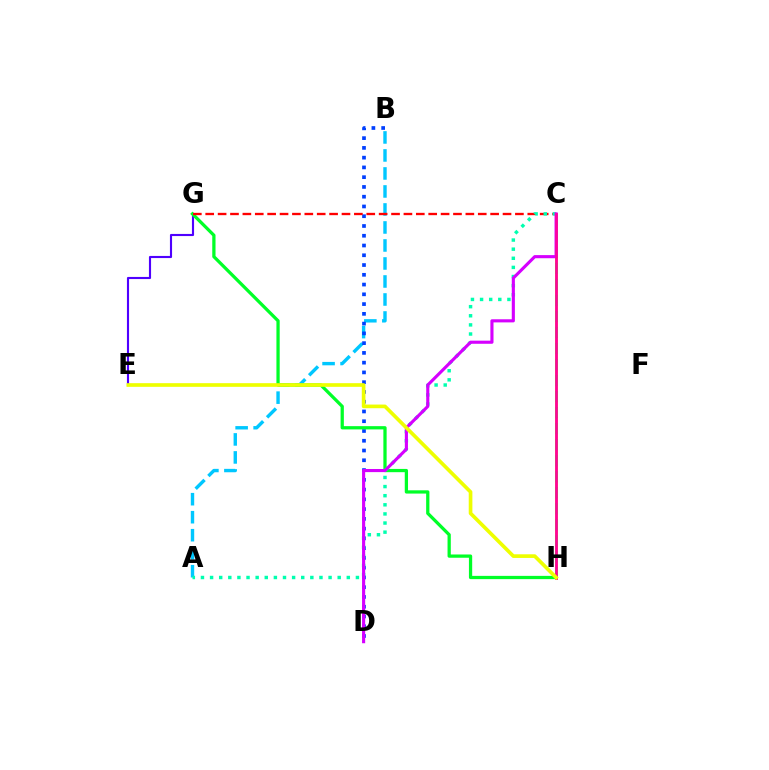{('A', 'B'): [{'color': '#00c7ff', 'line_style': 'dashed', 'thickness': 2.45}], ('E', 'G'): [{'color': '#4f00ff', 'line_style': 'solid', 'thickness': 1.53}], ('C', 'H'): [{'color': '#ff8800', 'line_style': 'solid', 'thickness': 1.87}, {'color': '#66ff00', 'line_style': 'dashed', 'thickness': 2.18}, {'color': '#ff00a0', 'line_style': 'solid', 'thickness': 1.91}], ('B', 'D'): [{'color': '#003fff', 'line_style': 'dotted', 'thickness': 2.65}], ('G', 'H'): [{'color': '#00ff27', 'line_style': 'solid', 'thickness': 2.35}], ('C', 'G'): [{'color': '#ff0000', 'line_style': 'dashed', 'thickness': 1.68}], ('A', 'C'): [{'color': '#00ffaf', 'line_style': 'dotted', 'thickness': 2.48}], ('C', 'D'): [{'color': '#d600ff', 'line_style': 'solid', 'thickness': 2.24}], ('E', 'H'): [{'color': '#eeff00', 'line_style': 'solid', 'thickness': 2.64}]}